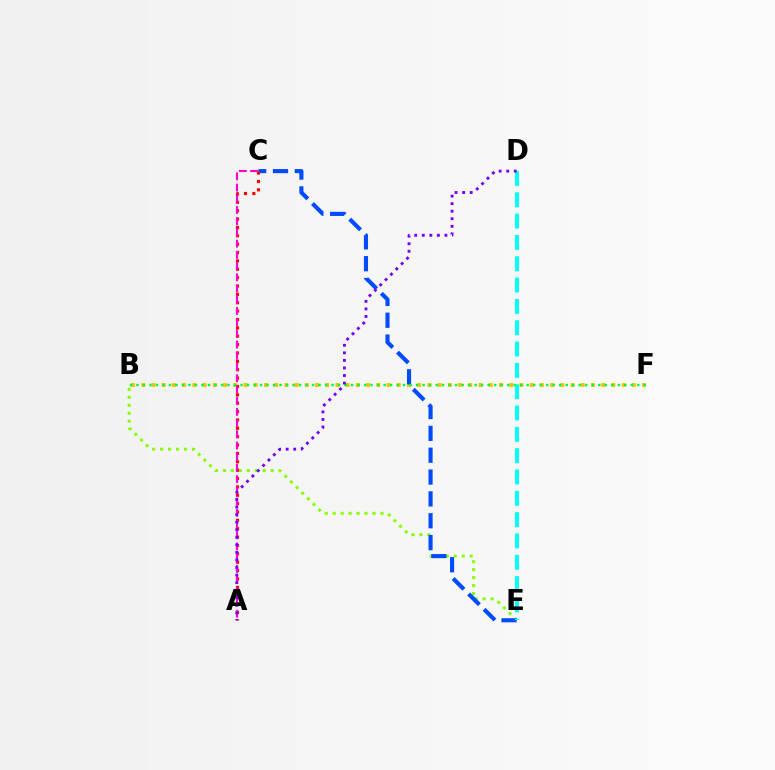{('B', 'F'): [{'color': '#ffbd00', 'line_style': 'dotted', 'thickness': 2.78}, {'color': '#00ff39', 'line_style': 'dotted', 'thickness': 1.77}], ('B', 'E'): [{'color': '#84ff00', 'line_style': 'dotted', 'thickness': 2.16}], ('C', 'E'): [{'color': '#004bff', 'line_style': 'dashed', 'thickness': 2.97}], ('D', 'E'): [{'color': '#00fff6', 'line_style': 'dashed', 'thickness': 2.9}], ('A', 'C'): [{'color': '#ff0000', 'line_style': 'dotted', 'thickness': 2.27}, {'color': '#ff00cf', 'line_style': 'dashed', 'thickness': 1.52}], ('A', 'D'): [{'color': '#7200ff', 'line_style': 'dotted', 'thickness': 2.05}]}